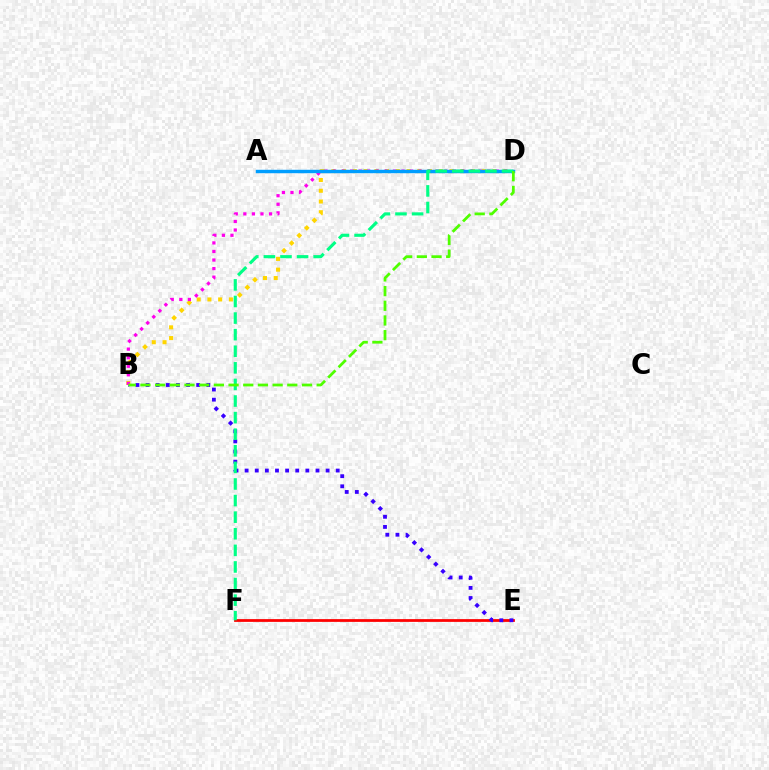{('E', 'F'): [{'color': '#ff0000', 'line_style': 'solid', 'thickness': 1.99}], ('B', 'D'): [{'color': '#ffd500', 'line_style': 'dotted', 'thickness': 2.92}, {'color': '#ff00ed', 'line_style': 'dotted', 'thickness': 2.33}, {'color': '#4fff00', 'line_style': 'dashed', 'thickness': 2.0}], ('B', 'E'): [{'color': '#3700ff', 'line_style': 'dotted', 'thickness': 2.75}], ('A', 'D'): [{'color': '#009eff', 'line_style': 'solid', 'thickness': 2.47}], ('D', 'F'): [{'color': '#00ff86', 'line_style': 'dashed', 'thickness': 2.25}]}